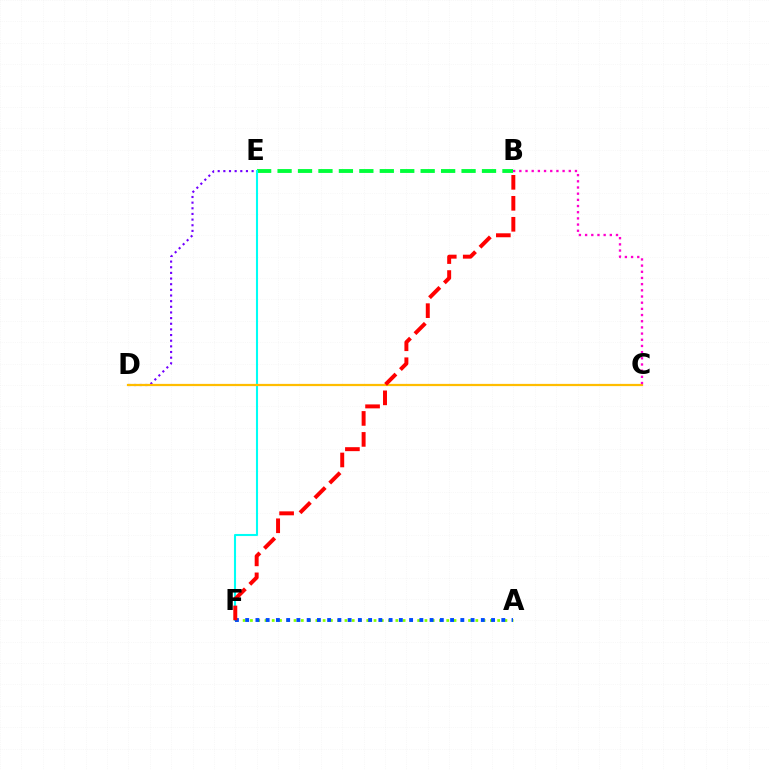{('B', 'E'): [{'color': '#00ff39', 'line_style': 'dashed', 'thickness': 2.78}], ('A', 'F'): [{'color': '#84ff00', 'line_style': 'dotted', 'thickness': 1.98}, {'color': '#004bff', 'line_style': 'dotted', 'thickness': 2.78}], ('E', 'F'): [{'color': '#00fff6', 'line_style': 'solid', 'thickness': 1.51}], ('D', 'E'): [{'color': '#7200ff', 'line_style': 'dotted', 'thickness': 1.54}], ('C', 'D'): [{'color': '#ffbd00', 'line_style': 'solid', 'thickness': 1.61}], ('B', 'F'): [{'color': '#ff0000', 'line_style': 'dashed', 'thickness': 2.85}], ('B', 'C'): [{'color': '#ff00cf', 'line_style': 'dotted', 'thickness': 1.68}]}